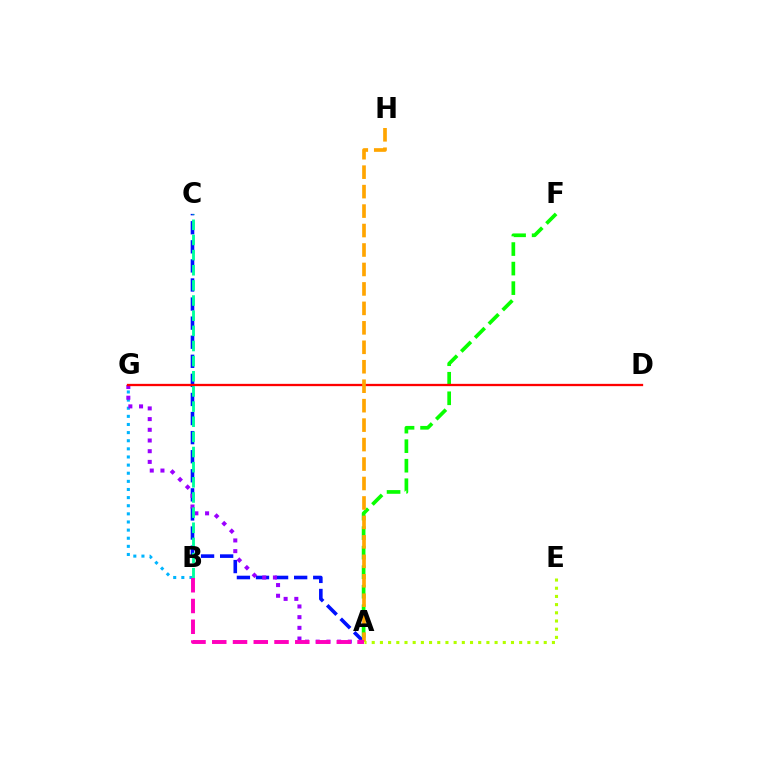{('A', 'F'): [{'color': '#08ff00', 'line_style': 'dashed', 'thickness': 2.65}], ('A', 'C'): [{'color': '#0010ff', 'line_style': 'dashed', 'thickness': 2.59}], ('B', 'G'): [{'color': '#00b5ff', 'line_style': 'dotted', 'thickness': 2.21}], ('A', 'G'): [{'color': '#9b00ff', 'line_style': 'dotted', 'thickness': 2.91}], ('D', 'G'): [{'color': '#ff0000', 'line_style': 'solid', 'thickness': 1.65}], ('A', 'H'): [{'color': '#ffa500', 'line_style': 'dashed', 'thickness': 2.64}], ('B', 'C'): [{'color': '#00ff9d', 'line_style': 'dashed', 'thickness': 2.06}], ('A', 'B'): [{'color': '#ff00bd', 'line_style': 'dashed', 'thickness': 2.82}], ('A', 'E'): [{'color': '#b3ff00', 'line_style': 'dotted', 'thickness': 2.23}]}